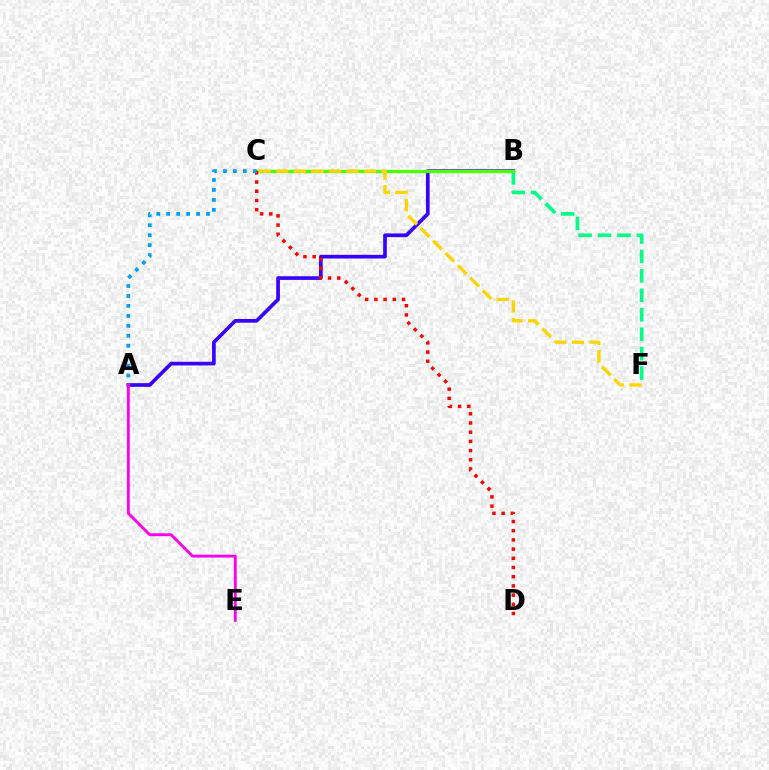{('A', 'B'): [{'color': '#3700ff', 'line_style': 'solid', 'thickness': 2.65}], ('B', 'F'): [{'color': '#00ff86', 'line_style': 'dashed', 'thickness': 2.64}], ('B', 'C'): [{'color': '#4fff00', 'line_style': 'solid', 'thickness': 2.4}], ('C', 'D'): [{'color': '#ff0000', 'line_style': 'dotted', 'thickness': 2.5}], ('A', 'C'): [{'color': '#009eff', 'line_style': 'dotted', 'thickness': 2.7}], ('A', 'E'): [{'color': '#ff00ed', 'line_style': 'solid', 'thickness': 2.07}], ('C', 'F'): [{'color': '#ffd500', 'line_style': 'dashed', 'thickness': 2.39}]}